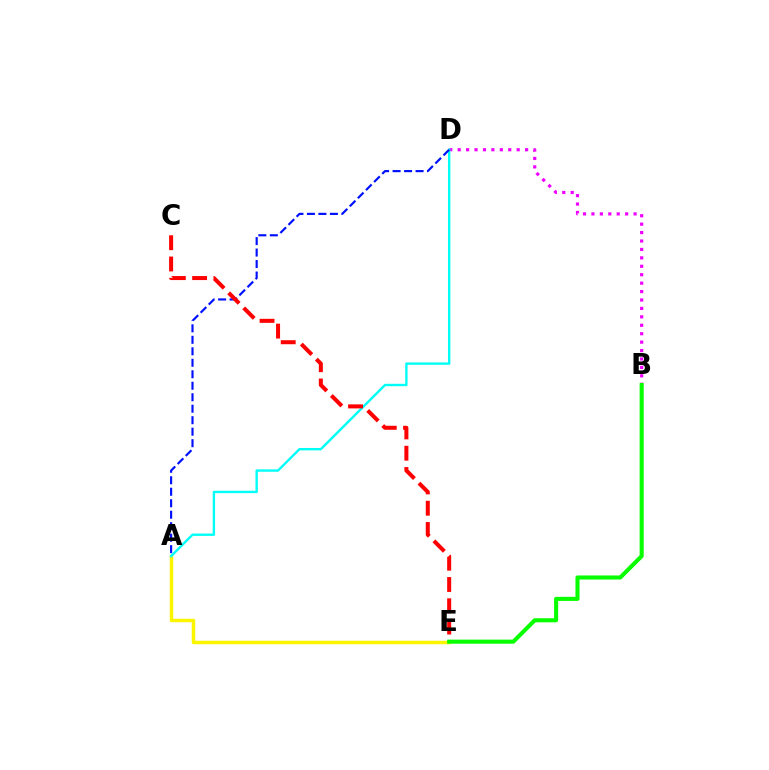{('A', 'E'): [{'color': '#fcf500', 'line_style': 'solid', 'thickness': 2.5}], ('B', 'D'): [{'color': '#ee00ff', 'line_style': 'dotted', 'thickness': 2.29}], ('A', 'D'): [{'color': '#00fff6', 'line_style': 'solid', 'thickness': 1.71}, {'color': '#0010ff', 'line_style': 'dashed', 'thickness': 1.56}], ('C', 'E'): [{'color': '#ff0000', 'line_style': 'dashed', 'thickness': 2.89}], ('B', 'E'): [{'color': '#08ff00', 'line_style': 'solid', 'thickness': 2.94}]}